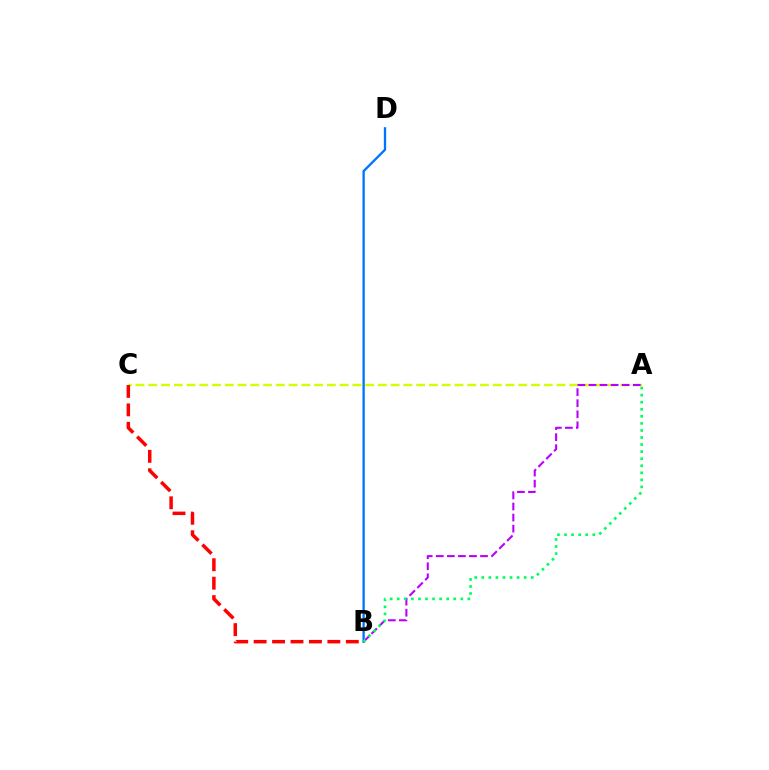{('A', 'C'): [{'color': '#d1ff00', 'line_style': 'dashed', 'thickness': 1.73}], ('B', 'D'): [{'color': '#0074ff', 'line_style': 'solid', 'thickness': 1.67}], ('A', 'B'): [{'color': '#b900ff', 'line_style': 'dashed', 'thickness': 1.5}, {'color': '#00ff5c', 'line_style': 'dotted', 'thickness': 1.92}], ('B', 'C'): [{'color': '#ff0000', 'line_style': 'dashed', 'thickness': 2.5}]}